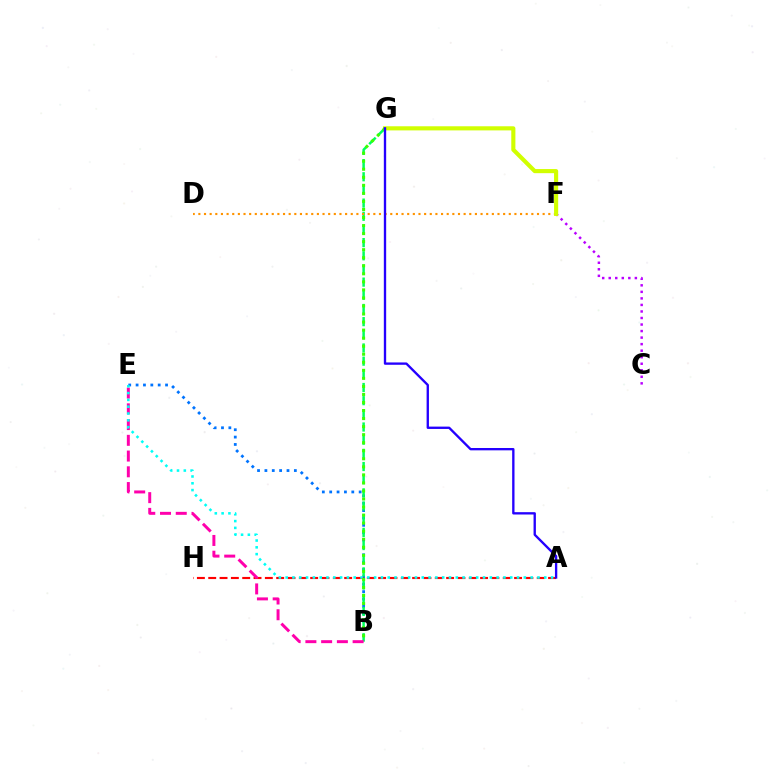{('B', 'E'): [{'color': '#0074ff', 'line_style': 'dotted', 'thickness': 2.0}, {'color': '#ff00ac', 'line_style': 'dashed', 'thickness': 2.14}], ('C', 'F'): [{'color': '#b900ff', 'line_style': 'dotted', 'thickness': 1.78}], ('B', 'G'): [{'color': '#00ff5c', 'line_style': 'dashed', 'thickness': 1.79}, {'color': '#3dff00', 'line_style': 'dotted', 'thickness': 2.19}], ('D', 'F'): [{'color': '#ff9400', 'line_style': 'dotted', 'thickness': 1.53}], ('A', 'H'): [{'color': '#ff0000', 'line_style': 'dashed', 'thickness': 1.54}], ('A', 'E'): [{'color': '#00fff6', 'line_style': 'dotted', 'thickness': 1.85}], ('F', 'G'): [{'color': '#d1ff00', 'line_style': 'solid', 'thickness': 2.97}], ('A', 'G'): [{'color': '#2500ff', 'line_style': 'solid', 'thickness': 1.69}]}